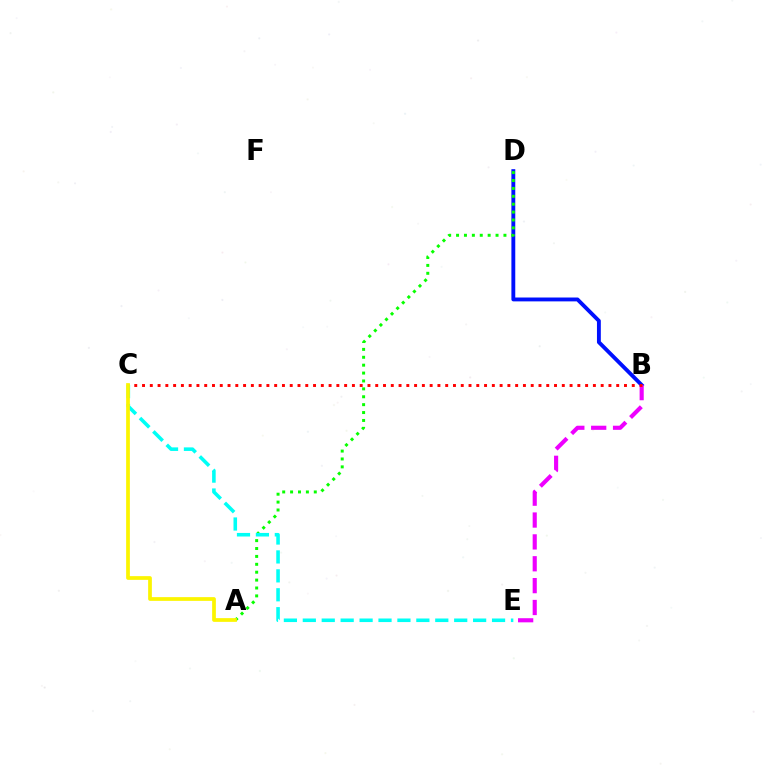{('B', 'D'): [{'color': '#0010ff', 'line_style': 'solid', 'thickness': 2.78}], ('A', 'D'): [{'color': '#08ff00', 'line_style': 'dotted', 'thickness': 2.15}], ('B', 'E'): [{'color': '#ee00ff', 'line_style': 'dashed', 'thickness': 2.97}], ('B', 'C'): [{'color': '#ff0000', 'line_style': 'dotted', 'thickness': 2.11}], ('C', 'E'): [{'color': '#00fff6', 'line_style': 'dashed', 'thickness': 2.57}], ('A', 'C'): [{'color': '#fcf500', 'line_style': 'solid', 'thickness': 2.68}]}